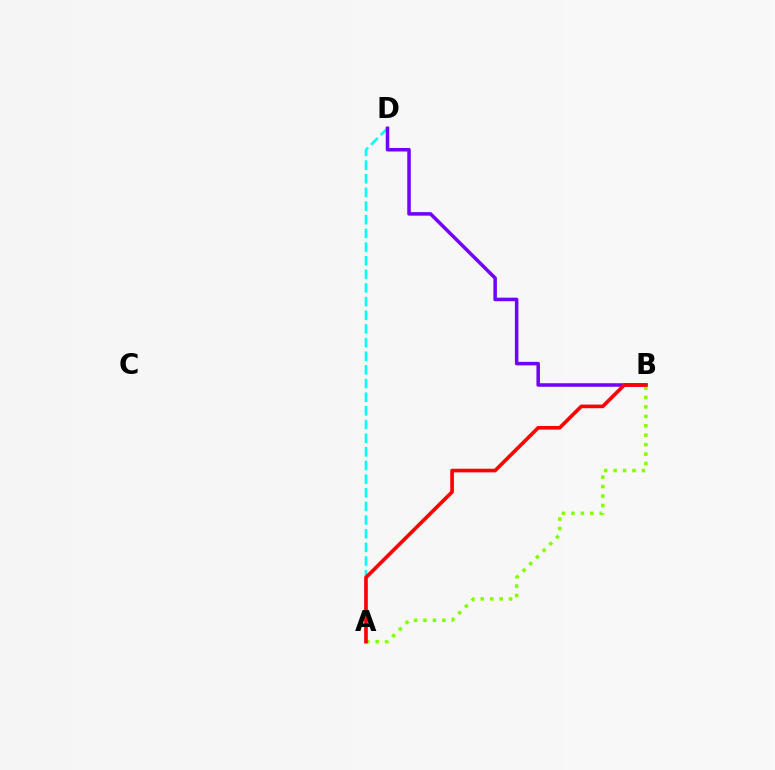{('A', 'D'): [{'color': '#00fff6', 'line_style': 'dashed', 'thickness': 1.85}], ('B', 'D'): [{'color': '#7200ff', 'line_style': 'solid', 'thickness': 2.54}], ('A', 'B'): [{'color': '#84ff00', 'line_style': 'dotted', 'thickness': 2.56}, {'color': '#ff0000', 'line_style': 'solid', 'thickness': 2.62}]}